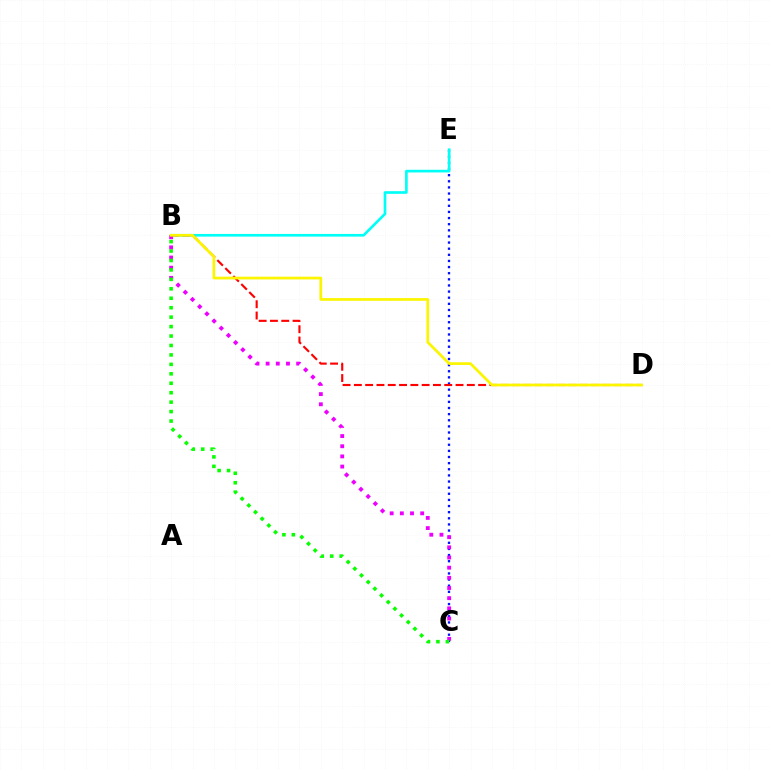{('C', 'E'): [{'color': '#0010ff', 'line_style': 'dotted', 'thickness': 1.66}], ('B', 'E'): [{'color': '#00fff6', 'line_style': 'solid', 'thickness': 1.92}], ('B', 'D'): [{'color': '#ff0000', 'line_style': 'dashed', 'thickness': 1.53}, {'color': '#fcf500', 'line_style': 'solid', 'thickness': 1.96}], ('B', 'C'): [{'color': '#ee00ff', 'line_style': 'dotted', 'thickness': 2.76}, {'color': '#08ff00', 'line_style': 'dotted', 'thickness': 2.57}]}